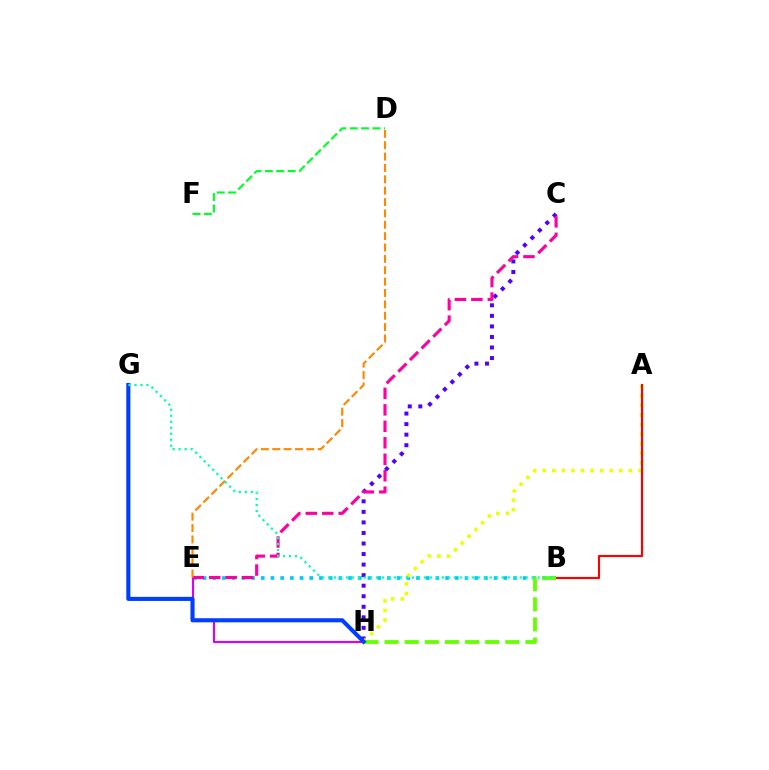{('B', 'E'): [{'color': '#00c7ff', 'line_style': 'dotted', 'thickness': 2.64}], ('D', 'F'): [{'color': '#00ff27', 'line_style': 'dashed', 'thickness': 1.55}], ('E', 'H'): [{'color': '#d600ff', 'line_style': 'solid', 'thickness': 1.54}], ('C', 'H'): [{'color': '#4f00ff', 'line_style': 'dotted', 'thickness': 2.87}], ('A', 'H'): [{'color': '#eeff00', 'line_style': 'dotted', 'thickness': 2.6}], ('C', 'E'): [{'color': '#ff00a0', 'line_style': 'dashed', 'thickness': 2.24}], ('D', 'E'): [{'color': '#ff8800', 'line_style': 'dashed', 'thickness': 1.54}], ('A', 'B'): [{'color': '#ff0000', 'line_style': 'solid', 'thickness': 1.54}], ('B', 'H'): [{'color': '#66ff00', 'line_style': 'dashed', 'thickness': 2.73}], ('G', 'H'): [{'color': '#003fff', 'line_style': 'solid', 'thickness': 2.95}], ('B', 'G'): [{'color': '#00ffaf', 'line_style': 'dotted', 'thickness': 1.63}]}